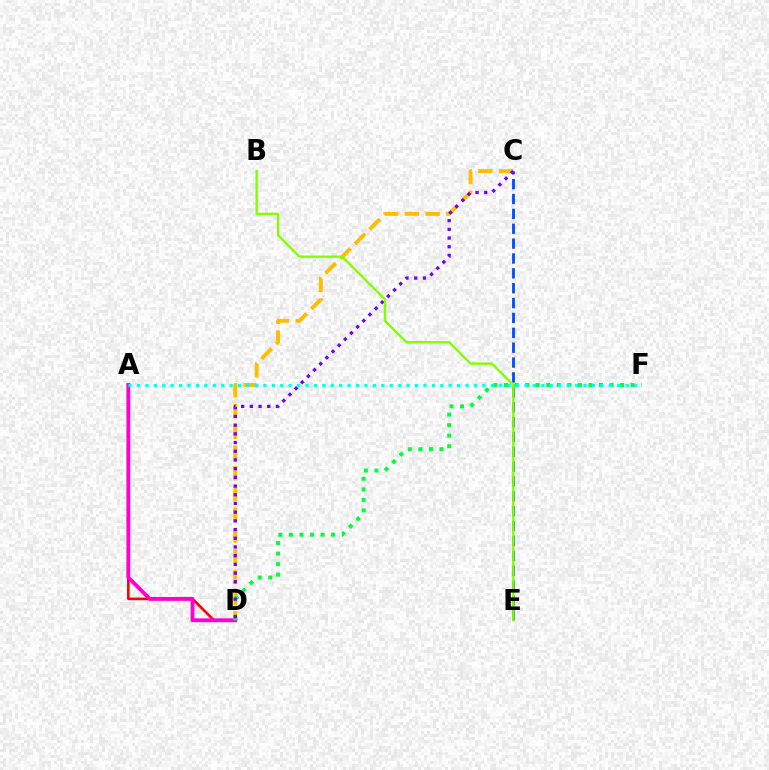{('A', 'D'): [{'color': '#ff0000', 'line_style': 'solid', 'thickness': 1.87}, {'color': '#ff00cf', 'line_style': 'solid', 'thickness': 2.77}], ('C', 'D'): [{'color': '#ffbd00', 'line_style': 'dashed', 'thickness': 2.82}, {'color': '#7200ff', 'line_style': 'dotted', 'thickness': 2.36}], ('D', 'F'): [{'color': '#00ff39', 'line_style': 'dotted', 'thickness': 2.87}], ('C', 'E'): [{'color': '#004bff', 'line_style': 'dashed', 'thickness': 2.02}], ('A', 'F'): [{'color': '#00fff6', 'line_style': 'dotted', 'thickness': 2.29}], ('B', 'E'): [{'color': '#84ff00', 'line_style': 'solid', 'thickness': 1.71}]}